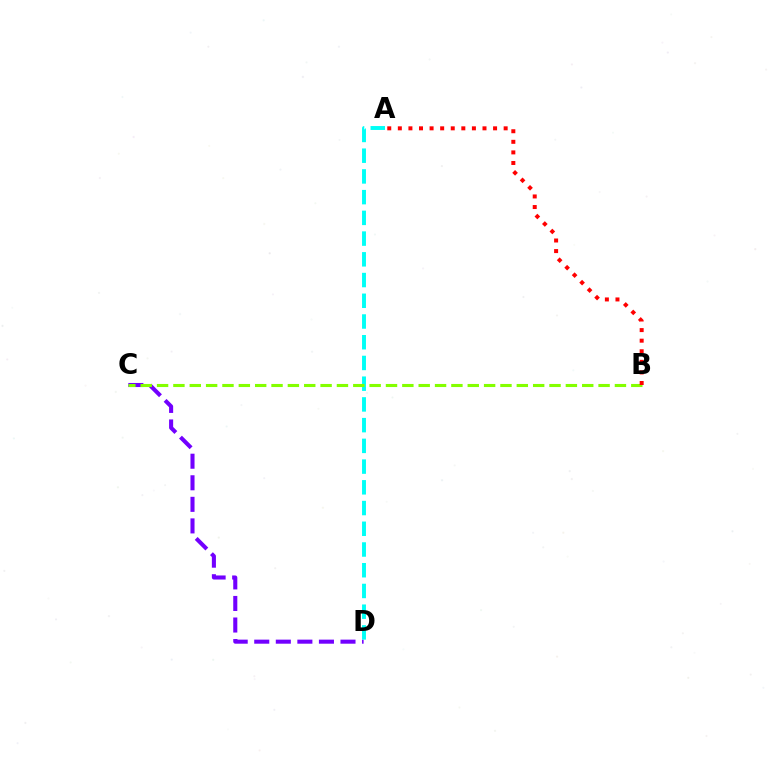{('C', 'D'): [{'color': '#7200ff', 'line_style': 'dashed', 'thickness': 2.93}], ('A', 'D'): [{'color': '#00fff6', 'line_style': 'dashed', 'thickness': 2.82}], ('B', 'C'): [{'color': '#84ff00', 'line_style': 'dashed', 'thickness': 2.22}], ('A', 'B'): [{'color': '#ff0000', 'line_style': 'dotted', 'thickness': 2.88}]}